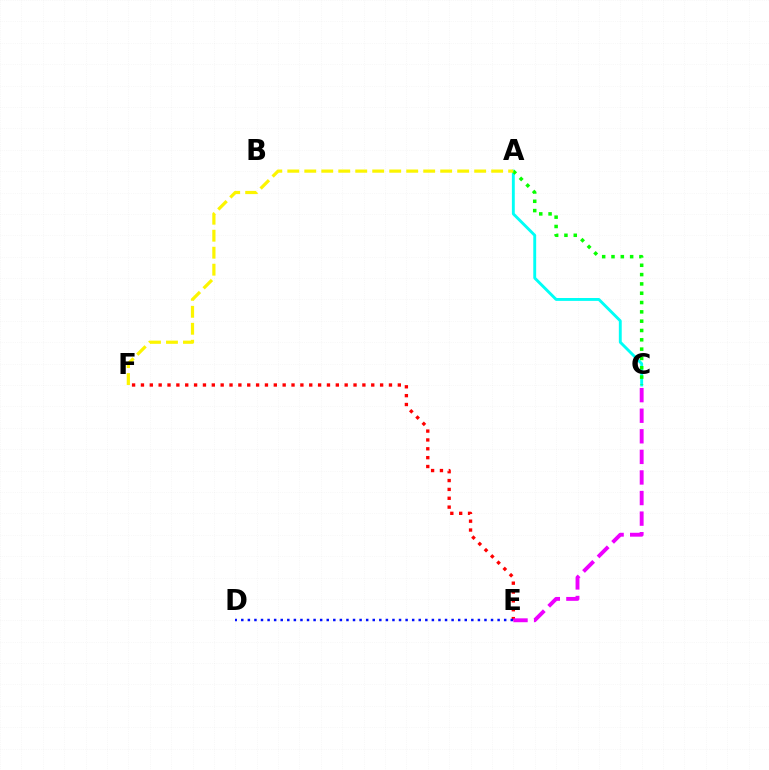{('E', 'F'): [{'color': '#ff0000', 'line_style': 'dotted', 'thickness': 2.41}], ('A', 'C'): [{'color': '#00fff6', 'line_style': 'solid', 'thickness': 2.08}, {'color': '#08ff00', 'line_style': 'dotted', 'thickness': 2.53}], ('D', 'E'): [{'color': '#0010ff', 'line_style': 'dotted', 'thickness': 1.79}], ('C', 'E'): [{'color': '#ee00ff', 'line_style': 'dashed', 'thickness': 2.8}], ('A', 'F'): [{'color': '#fcf500', 'line_style': 'dashed', 'thickness': 2.31}]}